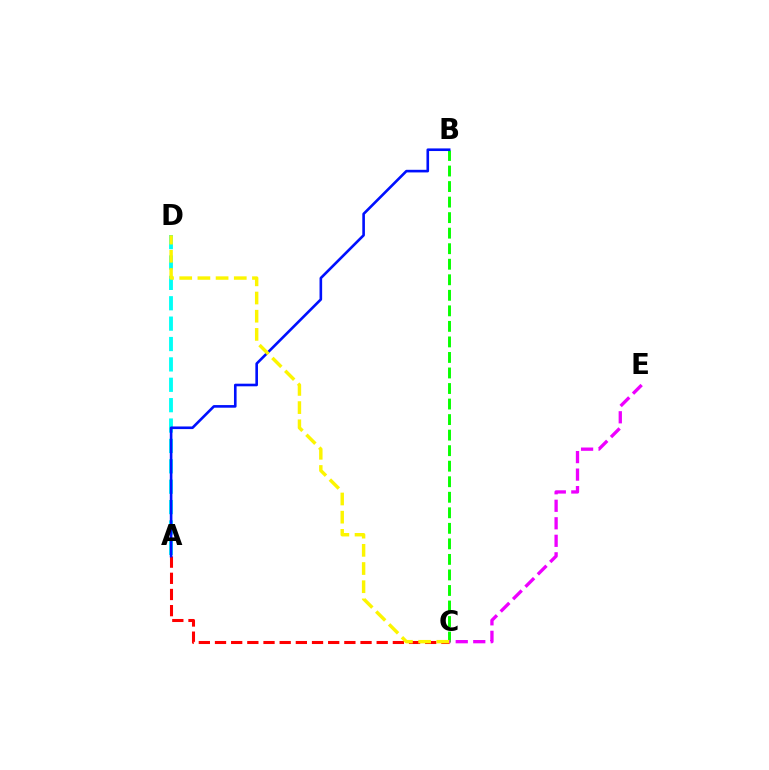{('B', 'C'): [{'color': '#08ff00', 'line_style': 'dashed', 'thickness': 2.11}], ('A', 'C'): [{'color': '#ff0000', 'line_style': 'dashed', 'thickness': 2.2}], ('A', 'D'): [{'color': '#00fff6', 'line_style': 'dashed', 'thickness': 2.77}], ('C', 'E'): [{'color': '#ee00ff', 'line_style': 'dashed', 'thickness': 2.38}], ('A', 'B'): [{'color': '#0010ff', 'line_style': 'solid', 'thickness': 1.89}], ('C', 'D'): [{'color': '#fcf500', 'line_style': 'dashed', 'thickness': 2.47}]}